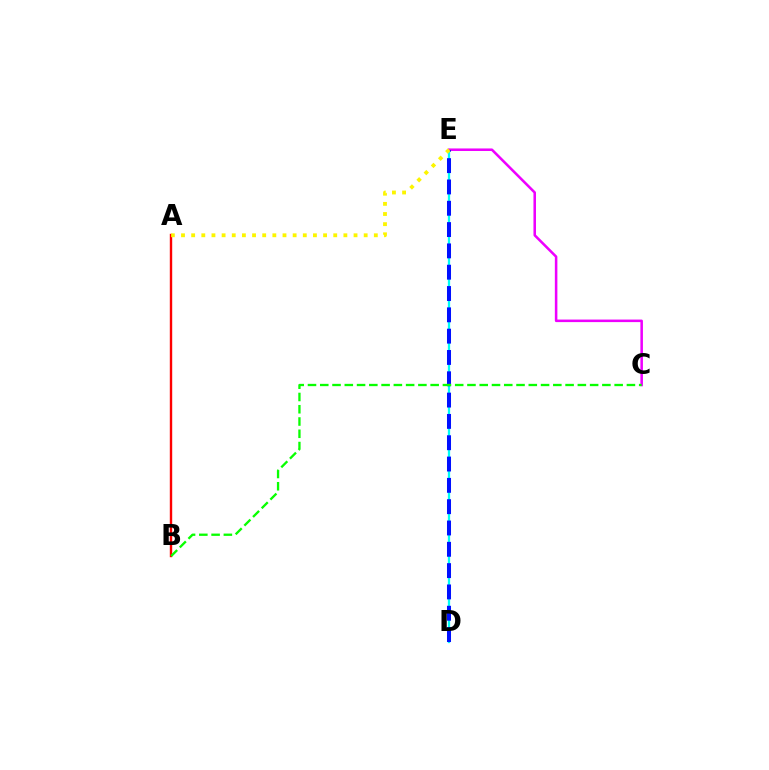{('D', 'E'): [{'color': '#00fff6', 'line_style': 'solid', 'thickness': 1.64}, {'color': '#0010ff', 'line_style': 'dashed', 'thickness': 2.9}], ('C', 'E'): [{'color': '#ee00ff', 'line_style': 'solid', 'thickness': 1.83}], ('A', 'B'): [{'color': '#ff0000', 'line_style': 'solid', 'thickness': 1.73}], ('B', 'C'): [{'color': '#08ff00', 'line_style': 'dashed', 'thickness': 1.67}], ('A', 'E'): [{'color': '#fcf500', 'line_style': 'dotted', 'thickness': 2.76}]}